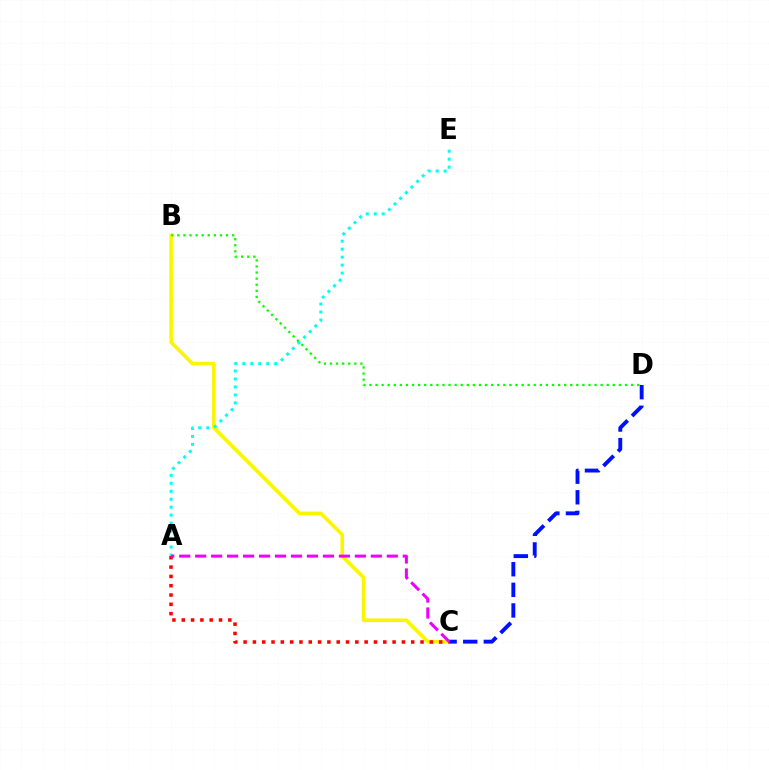{('B', 'C'): [{'color': '#fcf500', 'line_style': 'solid', 'thickness': 2.6}], ('C', 'D'): [{'color': '#0010ff', 'line_style': 'dashed', 'thickness': 2.8}], ('A', 'E'): [{'color': '#00fff6', 'line_style': 'dotted', 'thickness': 2.16}], ('B', 'D'): [{'color': '#08ff00', 'line_style': 'dotted', 'thickness': 1.65}], ('A', 'C'): [{'color': '#ff0000', 'line_style': 'dotted', 'thickness': 2.53}, {'color': '#ee00ff', 'line_style': 'dashed', 'thickness': 2.17}]}